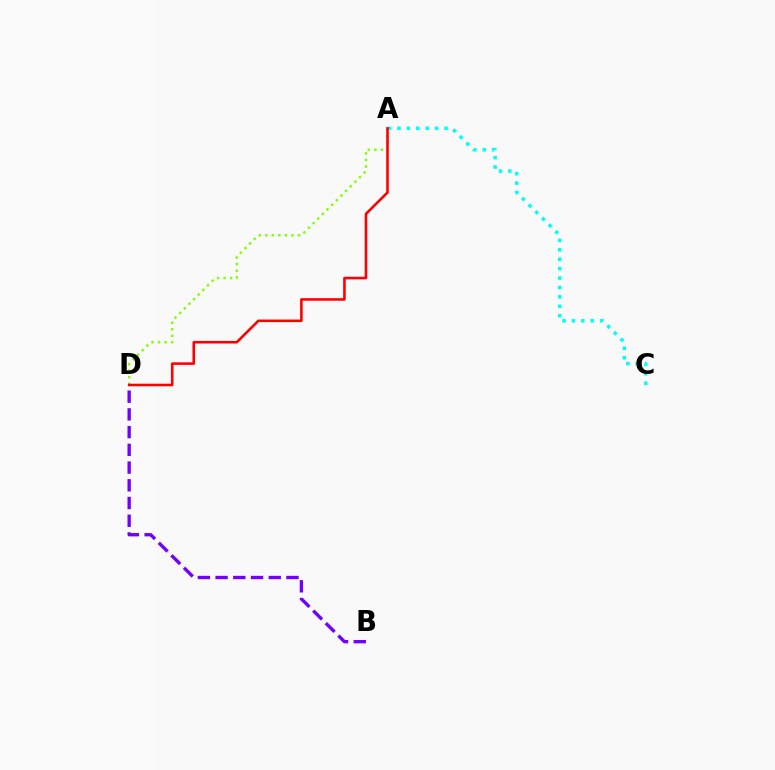{('A', 'D'): [{'color': '#84ff00', 'line_style': 'dotted', 'thickness': 1.78}, {'color': '#ff0000', 'line_style': 'solid', 'thickness': 1.86}], ('B', 'D'): [{'color': '#7200ff', 'line_style': 'dashed', 'thickness': 2.41}], ('A', 'C'): [{'color': '#00fff6', 'line_style': 'dotted', 'thickness': 2.56}]}